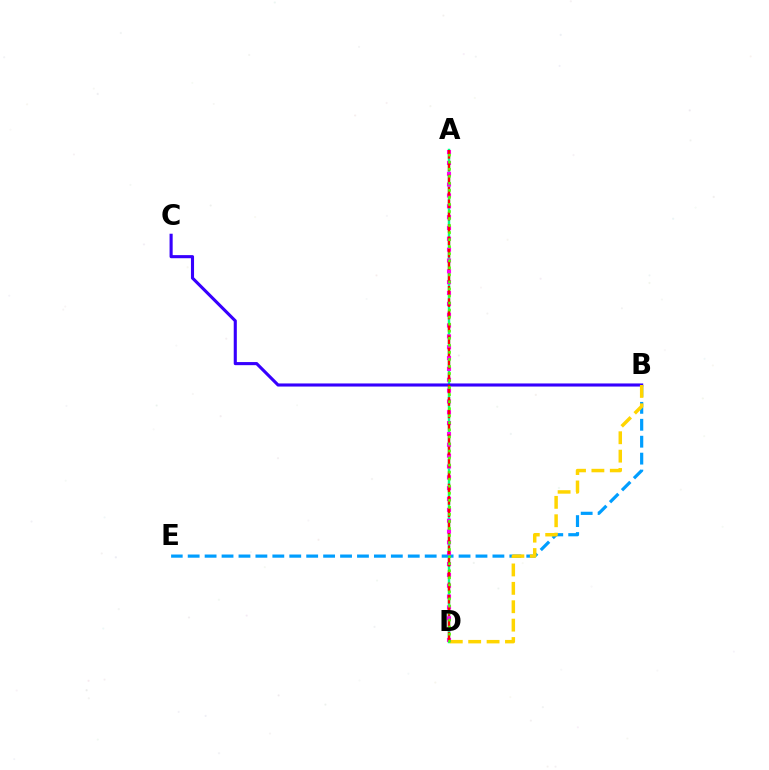{('A', 'D'): [{'color': '#00ff86', 'line_style': 'solid', 'thickness': 1.77}, {'color': '#ff00ed', 'line_style': 'dotted', 'thickness': 2.95}, {'color': '#ff0000', 'line_style': 'dashed', 'thickness': 1.68}, {'color': '#4fff00', 'line_style': 'dotted', 'thickness': 1.91}], ('B', 'C'): [{'color': '#3700ff', 'line_style': 'solid', 'thickness': 2.23}], ('B', 'E'): [{'color': '#009eff', 'line_style': 'dashed', 'thickness': 2.3}], ('B', 'D'): [{'color': '#ffd500', 'line_style': 'dashed', 'thickness': 2.5}]}